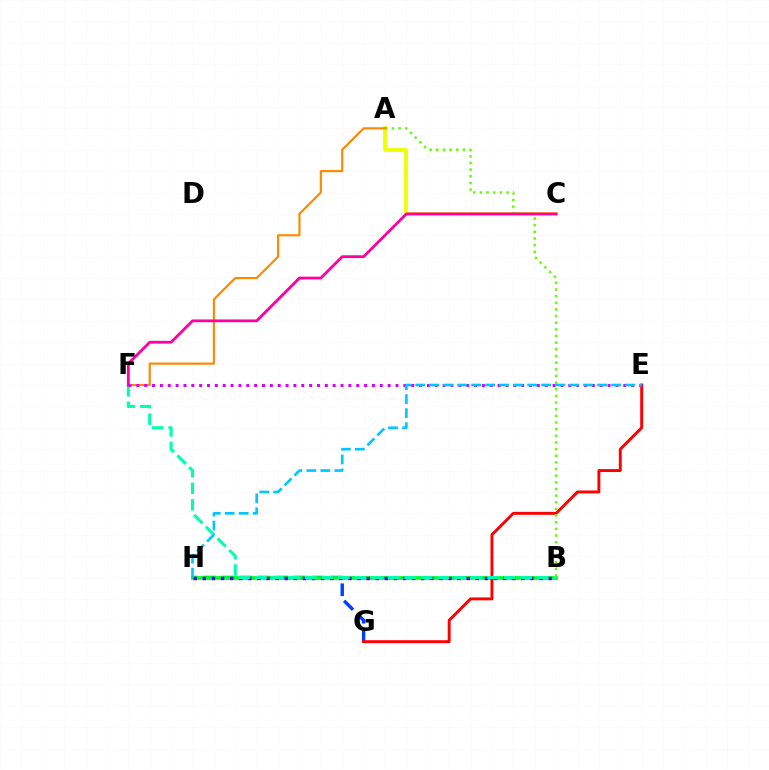{('A', 'C'): [{'color': '#eeff00', 'line_style': 'solid', 'thickness': 2.74}], ('G', 'H'): [{'color': '#003fff', 'line_style': 'dashed', 'thickness': 2.47}], ('B', 'H'): [{'color': '#00ff27', 'line_style': 'solid', 'thickness': 2.73}, {'color': '#4f00ff', 'line_style': 'dotted', 'thickness': 2.47}], ('E', 'G'): [{'color': '#ff0000', 'line_style': 'solid', 'thickness': 2.1}], ('B', 'F'): [{'color': '#00ffaf', 'line_style': 'dashed', 'thickness': 2.25}], ('A', 'B'): [{'color': '#66ff00', 'line_style': 'dotted', 'thickness': 1.81}], ('A', 'F'): [{'color': '#ff8800', 'line_style': 'solid', 'thickness': 1.55}], ('C', 'F'): [{'color': '#ff00a0', 'line_style': 'solid', 'thickness': 2.01}], ('E', 'F'): [{'color': '#d600ff', 'line_style': 'dotted', 'thickness': 2.13}], ('E', 'H'): [{'color': '#00c7ff', 'line_style': 'dashed', 'thickness': 1.9}]}